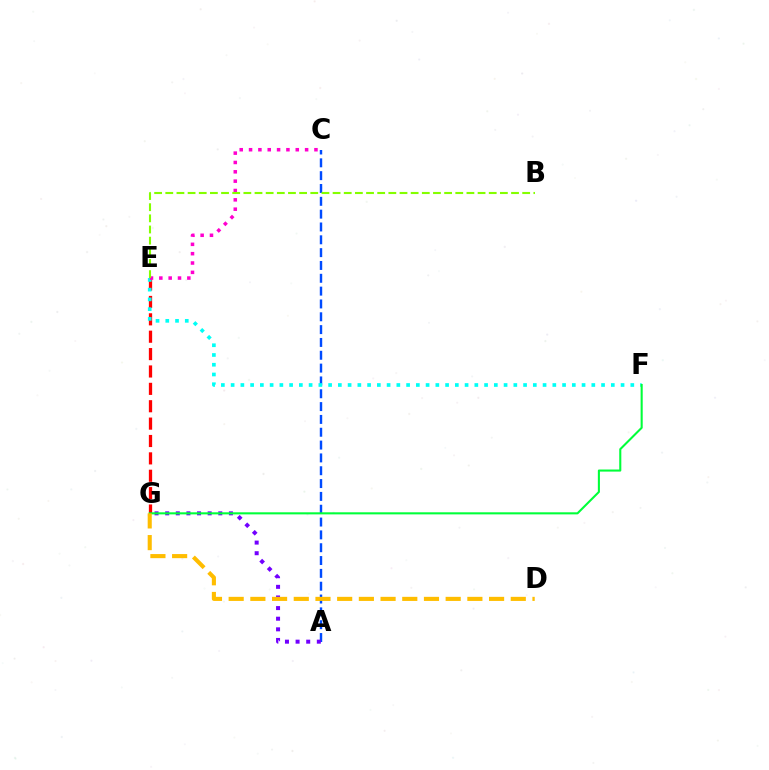{('A', 'C'): [{'color': '#004bff', 'line_style': 'dashed', 'thickness': 1.74}], ('E', 'G'): [{'color': '#ff0000', 'line_style': 'dashed', 'thickness': 2.36}], ('E', 'F'): [{'color': '#00fff6', 'line_style': 'dotted', 'thickness': 2.65}], ('C', 'E'): [{'color': '#ff00cf', 'line_style': 'dotted', 'thickness': 2.54}], ('A', 'G'): [{'color': '#7200ff', 'line_style': 'dotted', 'thickness': 2.89}], ('B', 'E'): [{'color': '#84ff00', 'line_style': 'dashed', 'thickness': 1.52}], ('F', 'G'): [{'color': '#00ff39', 'line_style': 'solid', 'thickness': 1.5}], ('D', 'G'): [{'color': '#ffbd00', 'line_style': 'dashed', 'thickness': 2.95}]}